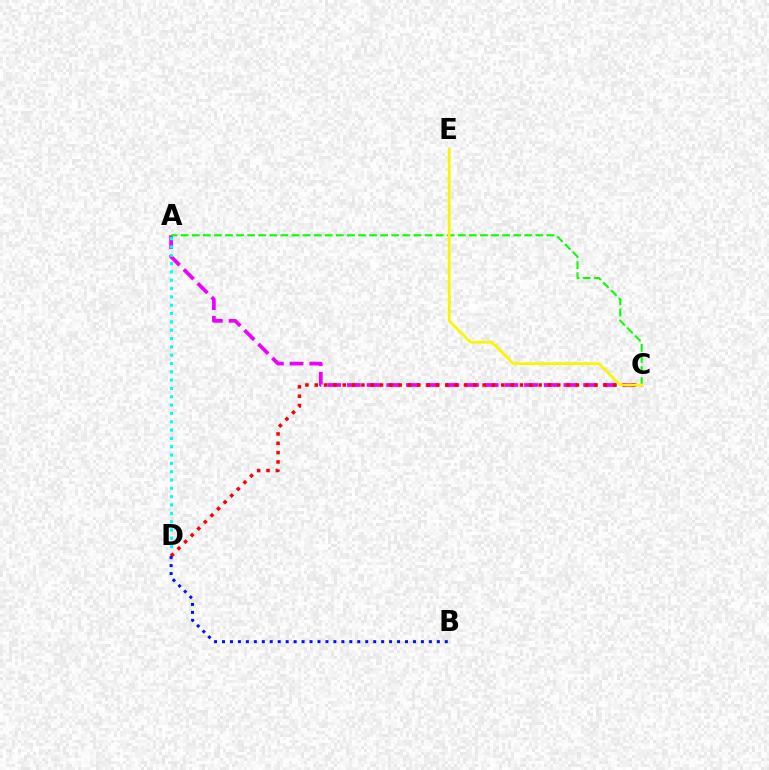{('A', 'C'): [{'color': '#ee00ff', 'line_style': 'dashed', 'thickness': 2.67}, {'color': '#08ff00', 'line_style': 'dashed', 'thickness': 1.51}], ('A', 'D'): [{'color': '#00fff6', 'line_style': 'dotted', 'thickness': 2.26}], ('C', 'D'): [{'color': '#ff0000', 'line_style': 'dotted', 'thickness': 2.53}], ('C', 'E'): [{'color': '#fcf500', 'line_style': 'solid', 'thickness': 1.98}], ('B', 'D'): [{'color': '#0010ff', 'line_style': 'dotted', 'thickness': 2.16}]}